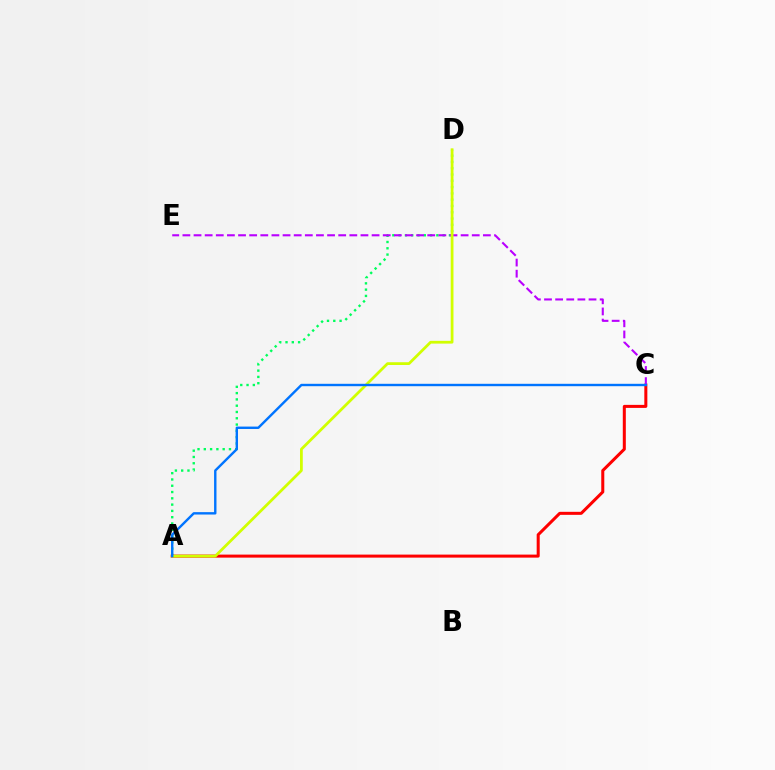{('A', 'D'): [{'color': '#00ff5c', 'line_style': 'dotted', 'thickness': 1.71}, {'color': '#d1ff00', 'line_style': 'solid', 'thickness': 1.99}], ('A', 'C'): [{'color': '#ff0000', 'line_style': 'solid', 'thickness': 2.18}, {'color': '#0074ff', 'line_style': 'solid', 'thickness': 1.73}], ('C', 'E'): [{'color': '#b900ff', 'line_style': 'dashed', 'thickness': 1.51}]}